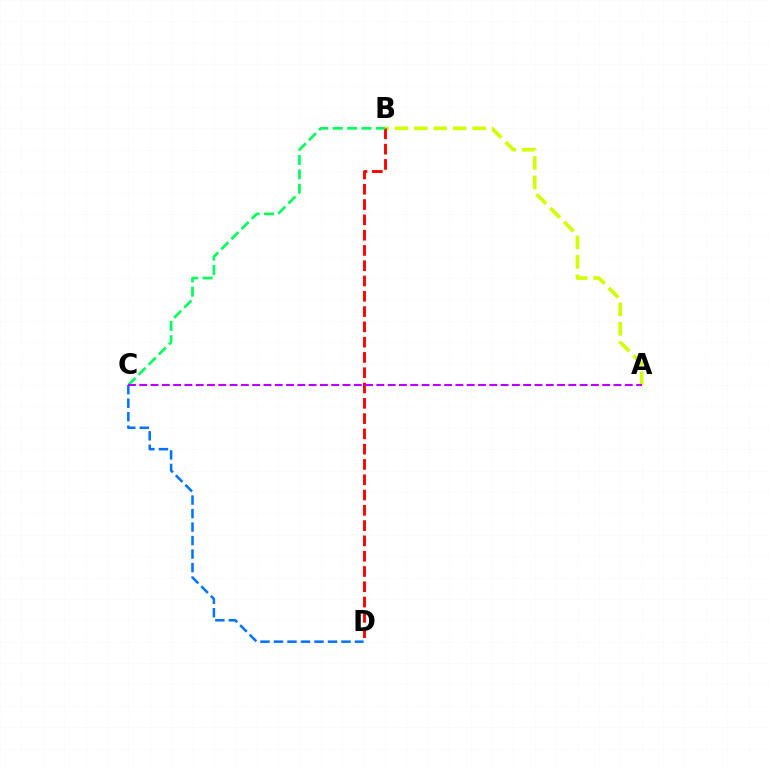{('C', 'D'): [{'color': '#0074ff', 'line_style': 'dashed', 'thickness': 1.83}], ('A', 'B'): [{'color': '#d1ff00', 'line_style': 'dashed', 'thickness': 2.64}], ('B', 'D'): [{'color': '#ff0000', 'line_style': 'dashed', 'thickness': 2.08}], ('B', 'C'): [{'color': '#00ff5c', 'line_style': 'dashed', 'thickness': 1.95}], ('A', 'C'): [{'color': '#b900ff', 'line_style': 'dashed', 'thickness': 1.53}]}